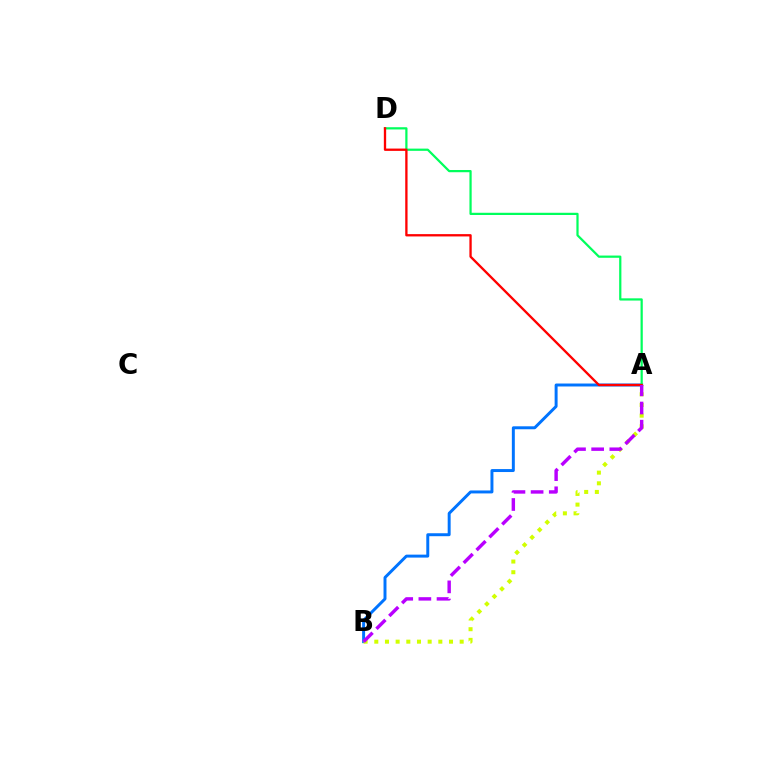{('A', 'B'): [{'color': '#0074ff', 'line_style': 'solid', 'thickness': 2.13}, {'color': '#d1ff00', 'line_style': 'dotted', 'thickness': 2.9}, {'color': '#b900ff', 'line_style': 'dashed', 'thickness': 2.47}], ('A', 'D'): [{'color': '#00ff5c', 'line_style': 'solid', 'thickness': 1.6}, {'color': '#ff0000', 'line_style': 'solid', 'thickness': 1.67}]}